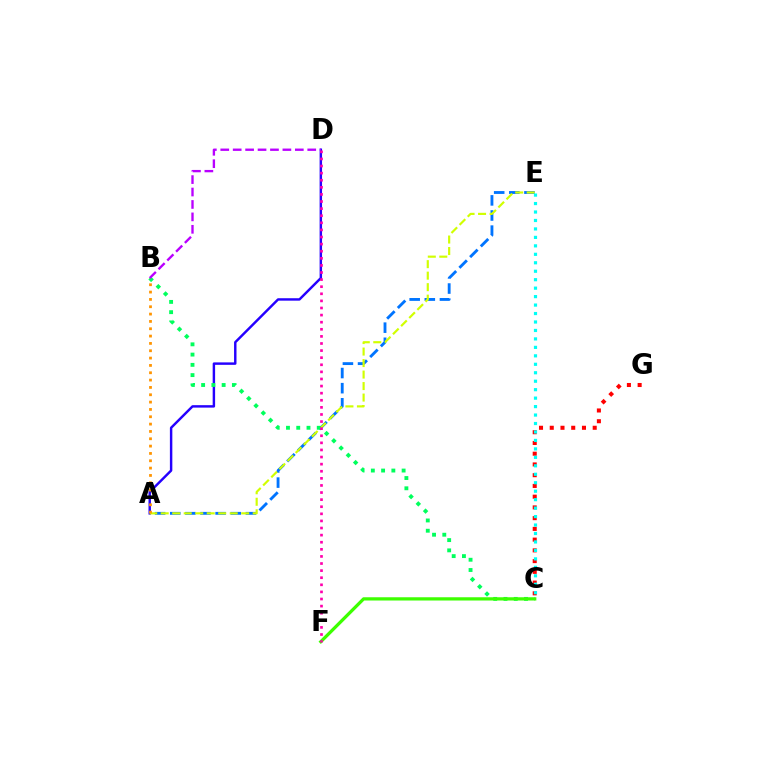{('C', 'G'): [{'color': '#ff0000', 'line_style': 'dotted', 'thickness': 2.92}], ('A', 'E'): [{'color': '#0074ff', 'line_style': 'dashed', 'thickness': 2.05}, {'color': '#d1ff00', 'line_style': 'dashed', 'thickness': 1.56}], ('A', 'D'): [{'color': '#2500ff', 'line_style': 'solid', 'thickness': 1.76}], ('A', 'B'): [{'color': '#ff9400', 'line_style': 'dotted', 'thickness': 1.99}], ('C', 'E'): [{'color': '#00fff6', 'line_style': 'dotted', 'thickness': 2.3}], ('B', 'C'): [{'color': '#00ff5c', 'line_style': 'dotted', 'thickness': 2.79}], ('B', 'D'): [{'color': '#b900ff', 'line_style': 'dashed', 'thickness': 1.69}], ('C', 'F'): [{'color': '#3dff00', 'line_style': 'solid', 'thickness': 2.34}], ('D', 'F'): [{'color': '#ff00ac', 'line_style': 'dotted', 'thickness': 1.93}]}